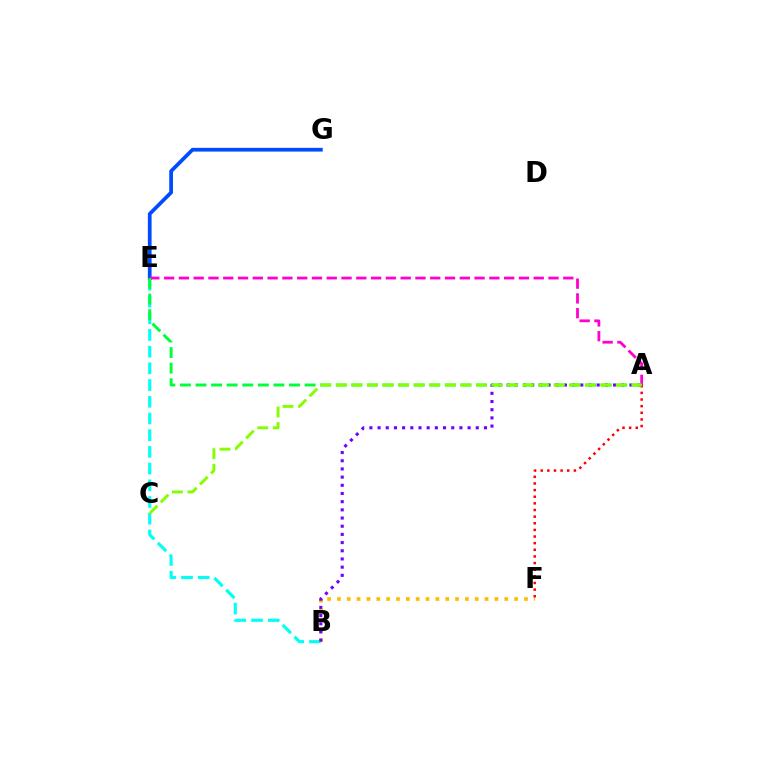{('B', 'E'): [{'color': '#00fff6', 'line_style': 'dashed', 'thickness': 2.27}], ('B', 'F'): [{'color': '#ffbd00', 'line_style': 'dotted', 'thickness': 2.67}], ('A', 'B'): [{'color': '#7200ff', 'line_style': 'dotted', 'thickness': 2.22}], ('E', 'G'): [{'color': '#004bff', 'line_style': 'solid', 'thickness': 2.68}], ('A', 'E'): [{'color': '#ff00cf', 'line_style': 'dashed', 'thickness': 2.01}, {'color': '#00ff39', 'line_style': 'dashed', 'thickness': 2.12}], ('A', 'F'): [{'color': '#ff0000', 'line_style': 'dotted', 'thickness': 1.8}], ('A', 'C'): [{'color': '#84ff00', 'line_style': 'dashed', 'thickness': 2.11}]}